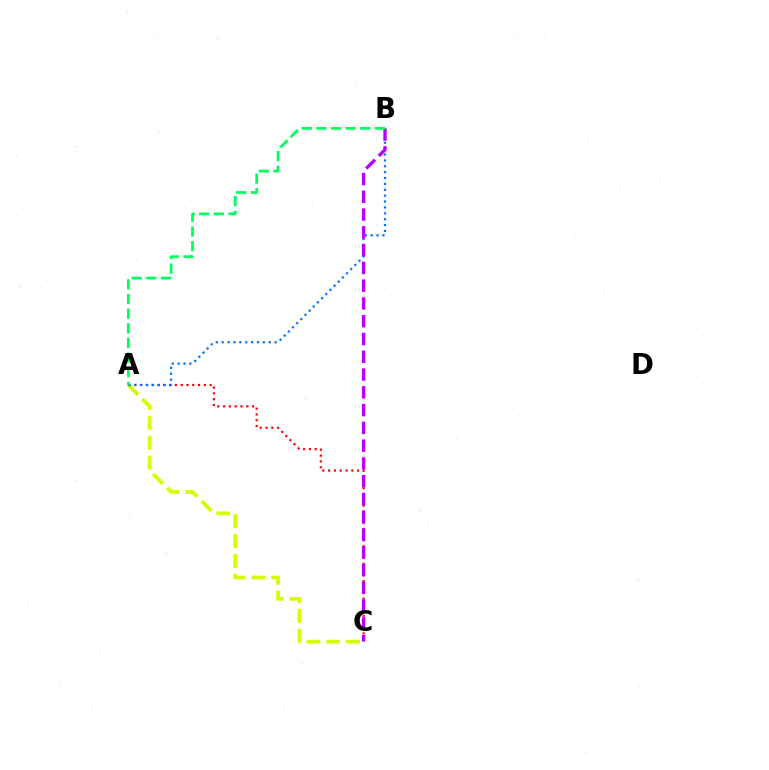{('A', 'C'): [{'color': '#ff0000', 'line_style': 'dotted', 'thickness': 1.58}, {'color': '#d1ff00', 'line_style': 'dashed', 'thickness': 2.7}], ('A', 'B'): [{'color': '#0074ff', 'line_style': 'dotted', 'thickness': 1.6}, {'color': '#00ff5c', 'line_style': 'dashed', 'thickness': 1.99}], ('B', 'C'): [{'color': '#b900ff', 'line_style': 'dashed', 'thickness': 2.41}]}